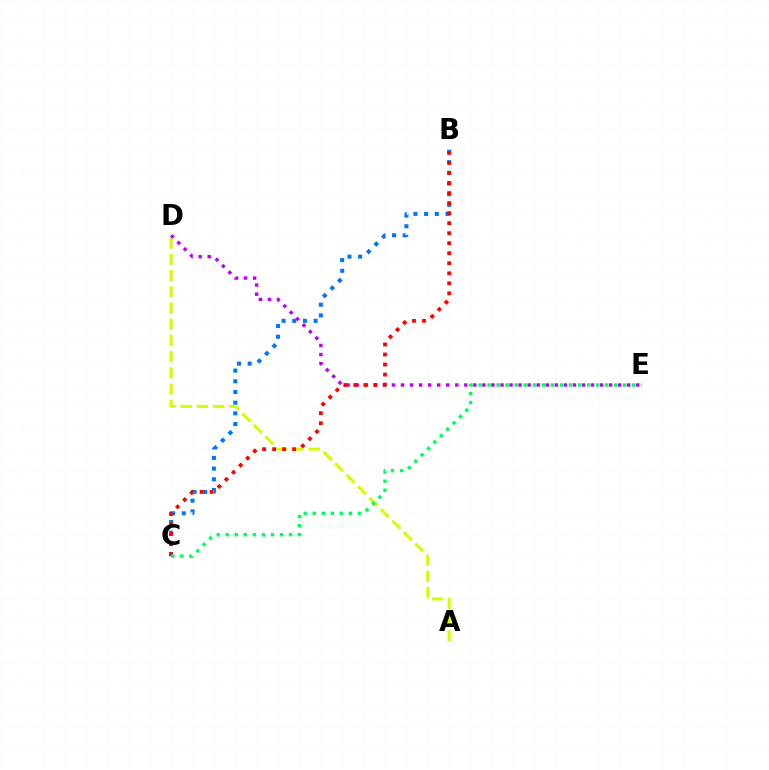{('A', 'D'): [{'color': '#d1ff00', 'line_style': 'dashed', 'thickness': 2.2}], ('B', 'C'): [{'color': '#0074ff', 'line_style': 'dotted', 'thickness': 2.9}, {'color': '#ff0000', 'line_style': 'dotted', 'thickness': 2.72}], ('D', 'E'): [{'color': '#b900ff', 'line_style': 'dotted', 'thickness': 2.46}], ('C', 'E'): [{'color': '#00ff5c', 'line_style': 'dotted', 'thickness': 2.46}]}